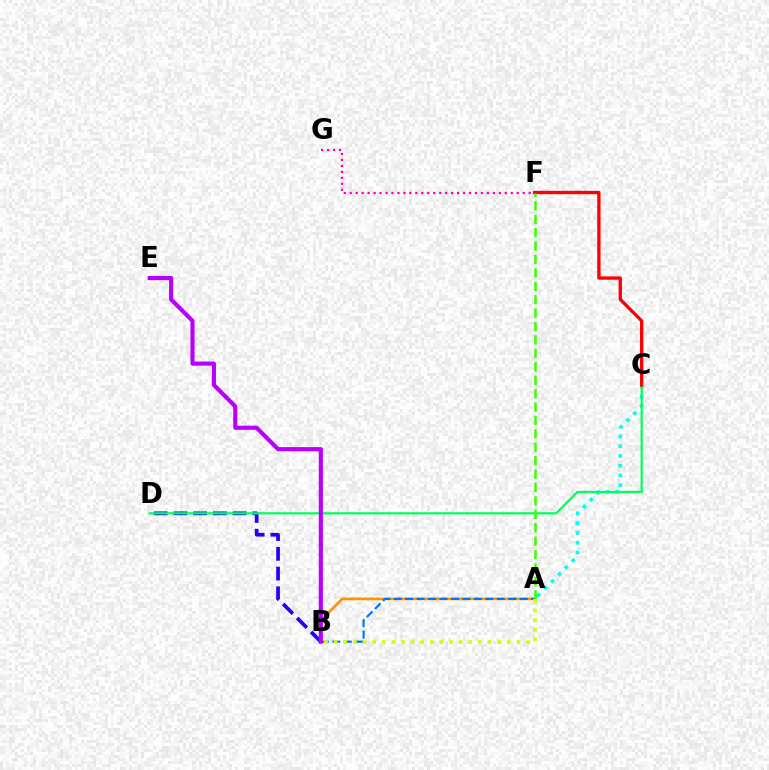{('A', 'C'): [{'color': '#00fff6', 'line_style': 'dotted', 'thickness': 2.65}], ('A', 'B'): [{'color': '#ff9400', 'line_style': 'solid', 'thickness': 1.94}, {'color': '#0074ff', 'line_style': 'dashed', 'thickness': 1.56}, {'color': '#d1ff00', 'line_style': 'dotted', 'thickness': 2.61}], ('B', 'D'): [{'color': '#2500ff', 'line_style': 'dashed', 'thickness': 2.68}], ('C', 'D'): [{'color': '#00ff5c', 'line_style': 'solid', 'thickness': 1.6}], ('C', 'F'): [{'color': '#ff0000', 'line_style': 'solid', 'thickness': 2.39}], ('B', 'E'): [{'color': '#b900ff', 'line_style': 'solid', 'thickness': 2.99}], ('A', 'F'): [{'color': '#3dff00', 'line_style': 'dashed', 'thickness': 1.82}], ('F', 'G'): [{'color': '#ff00ac', 'line_style': 'dotted', 'thickness': 1.62}]}